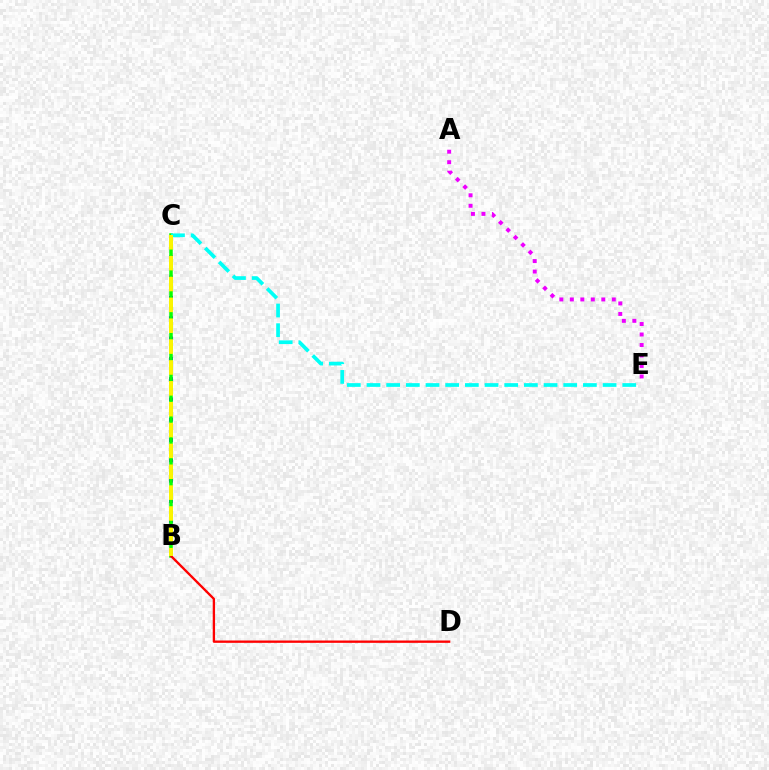{('B', 'C'): [{'color': '#0010ff', 'line_style': 'dotted', 'thickness': 2.76}, {'color': '#08ff00', 'line_style': 'solid', 'thickness': 2.52}, {'color': '#fcf500', 'line_style': 'dashed', 'thickness': 2.83}], ('B', 'D'): [{'color': '#ff0000', 'line_style': 'solid', 'thickness': 1.68}], ('C', 'E'): [{'color': '#00fff6', 'line_style': 'dashed', 'thickness': 2.67}], ('A', 'E'): [{'color': '#ee00ff', 'line_style': 'dotted', 'thickness': 2.85}]}